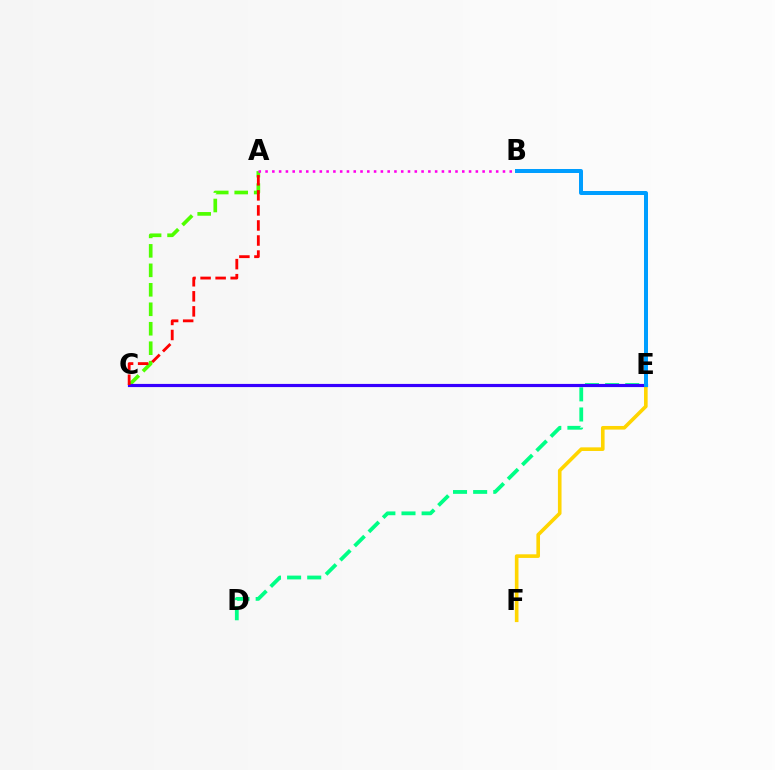{('A', 'C'): [{'color': '#4fff00', 'line_style': 'dashed', 'thickness': 2.65}, {'color': '#ff0000', 'line_style': 'dashed', 'thickness': 2.04}], ('A', 'B'): [{'color': '#ff00ed', 'line_style': 'dotted', 'thickness': 1.84}], ('E', 'F'): [{'color': '#ffd500', 'line_style': 'solid', 'thickness': 2.61}], ('D', 'E'): [{'color': '#00ff86', 'line_style': 'dashed', 'thickness': 2.73}], ('C', 'E'): [{'color': '#3700ff', 'line_style': 'solid', 'thickness': 2.28}], ('B', 'E'): [{'color': '#009eff', 'line_style': 'solid', 'thickness': 2.87}]}